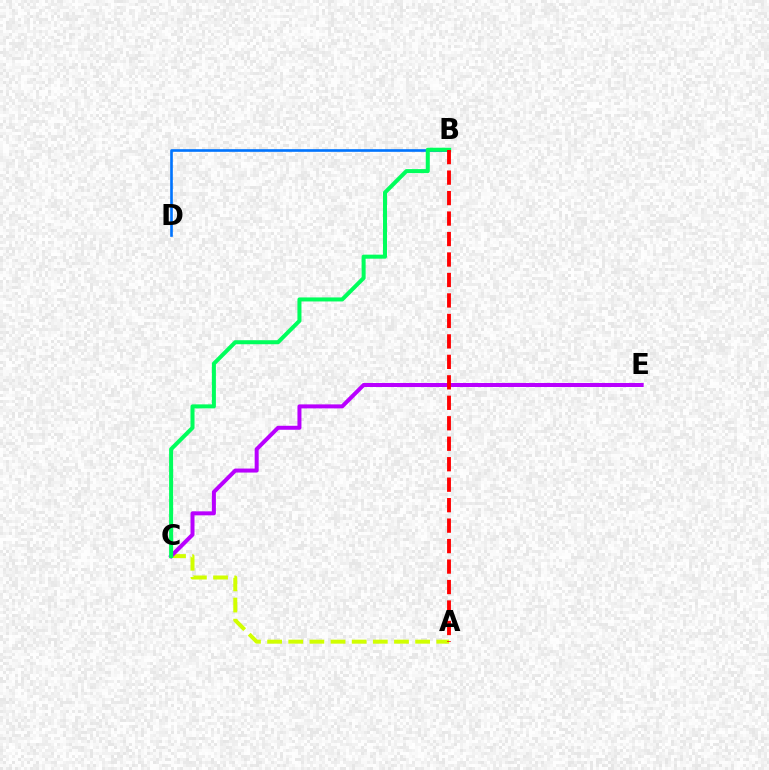{('A', 'C'): [{'color': '#d1ff00', 'line_style': 'dashed', 'thickness': 2.87}], ('B', 'D'): [{'color': '#0074ff', 'line_style': 'solid', 'thickness': 1.9}], ('C', 'E'): [{'color': '#b900ff', 'line_style': 'solid', 'thickness': 2.88}], ('B', 'C'): [{'color': '#00ff5c', 'line_style': 'solid', 'thickness': 2.9}], ('A', 'B'): [{'color': '#ff0000', 'line_style': 'dashed', 'thickness': 2.78}]}